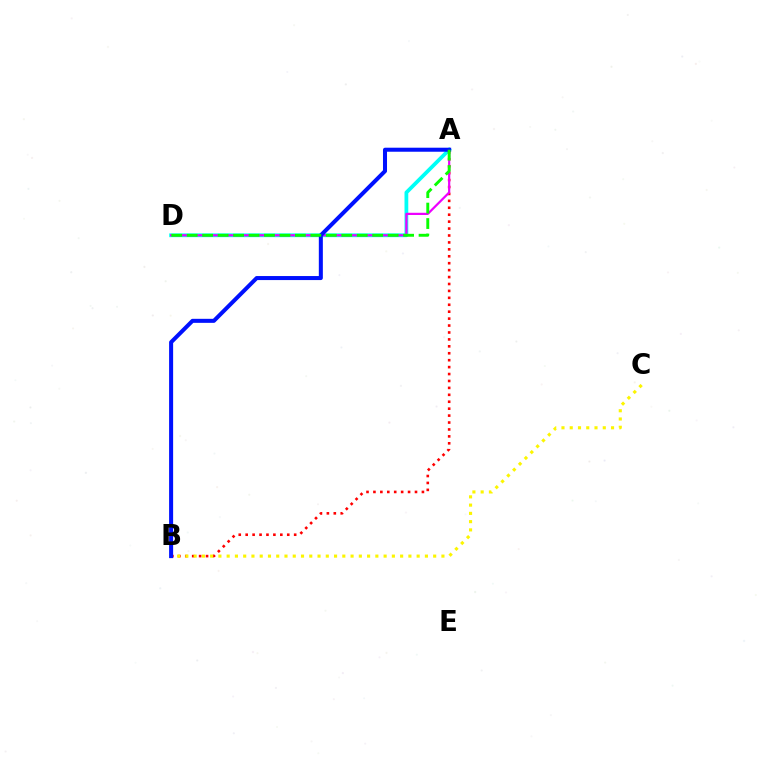{('A', 'D'): [{'color': '#00fff6', 'line_style': 'solid', 'thickness': 2.71}, {'color': '#ee00ff', 'line_style': 'solid', 'thickness': 1.6}, {'color': '#08ff00', 'line_style': 'dashed', 'thickness': 2.1}], ('A', 'B'): [{'color': '#ff0000', 'line_style': 'dotted', 'thickness': 1.88}, {'color': '#0010ff', 'line_style': 'solid', 'thickness': 2.9}], ('B', 'C'): [{'color': '#fcf500', 'line_style': 'dotted', 'thickness': 2.24}]}